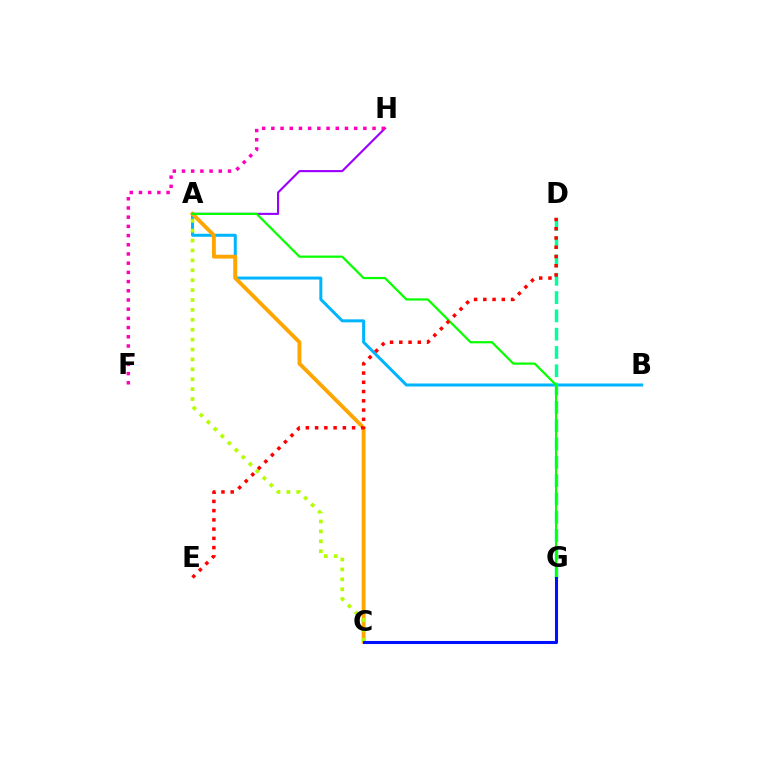{('A', 'B'): [{'color': '#00b5ff', 'line_style': 'solid', 'thickness': 2.16}], ('A', 'H'): [{'color': '#9b00ff', 'line_style': 'solid', 'thickness': 1.53}], ('D', 'G'): [{'color': '#00ff9d', 'line_style': 'dashed', 'thickness': 2.49}], ('A', 'C'): [{'color': '#ffa500', 'line_style': 'solid', 'thickness': 2.77}, {'color': '#b3ff00', 'line_style': 'dotted', 'thickness': 2.69}], ('F', 'H'): [{'color': '#ff00bd', 'line_style': 'dotted', 'thickness': 2.5}], ('A', 'G'): [{'color': '#08ff00', 'line_style': 'solid', 'thickness': 1.6}], ('D', 'E'): [{'color': '#ff0000', 'line_style': 'dotted', 'thickness': 2.51}], ('C', 'G'): [{'color': '#0010ff', 'line_style': 'solid', 'thickness': 2.2}]}